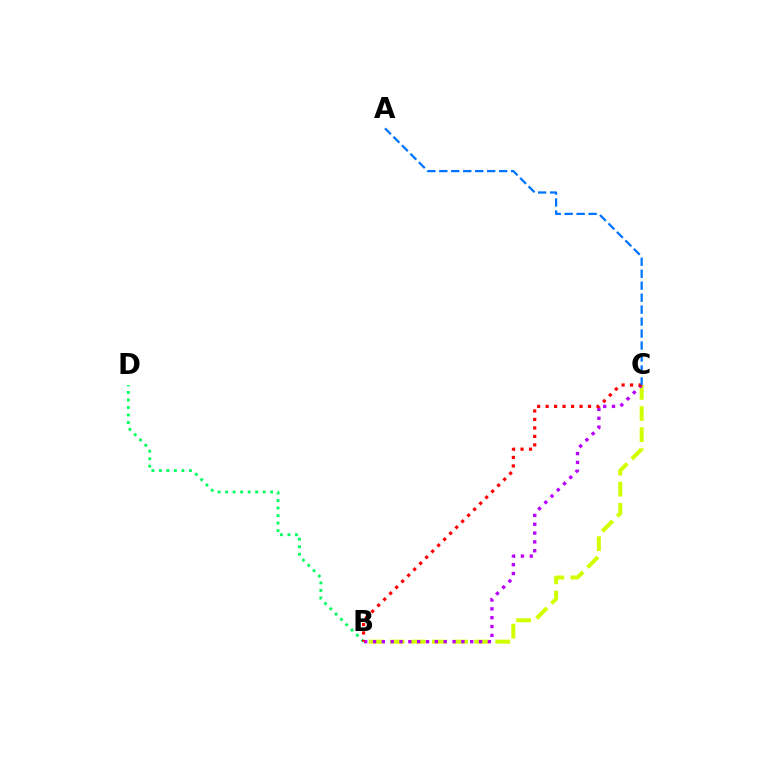{('B', 'D'): [{'color': '#00ff5c', 'line_style': 'dotted', 'thickness': 2.04}], ('B', 'C'): [{'color': '#d1ff00', 'line_style': 'dashed', 'thickness': 2.87}, {'color': '#b900ff', 'line_style': 'dotted', 'thickness': 2.4}, {'color': '#ff0000', 'line_style': 'dotted', 'thickness': 2.31}], ('A', 'C'): [{'color': '#0074ff', 'line_style': 'dashed', 'thickness': 1.63}]}